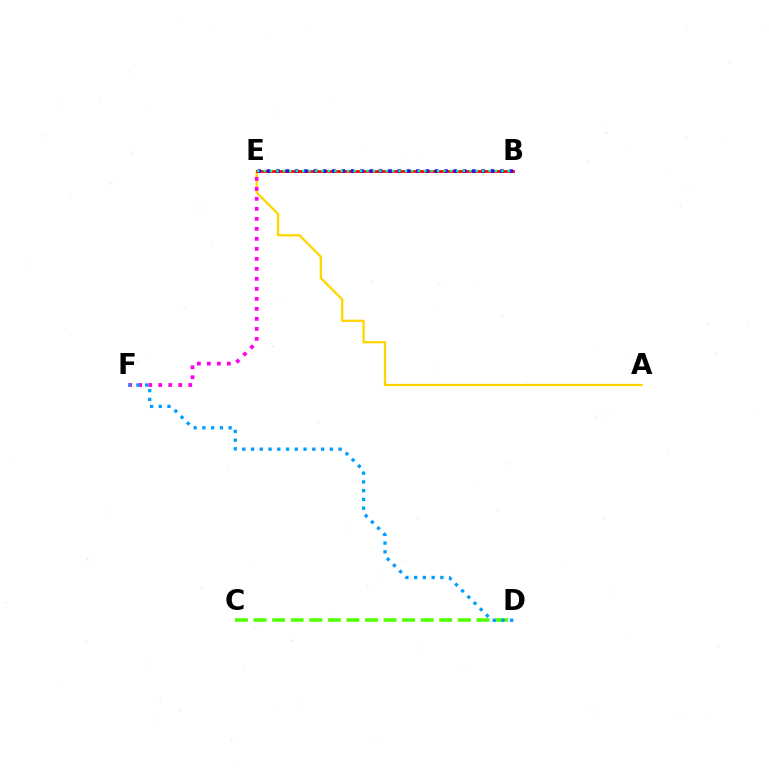{('A', 'E'): [{'color': '#ffd500', 'line_style': 'solid', 'thickness': 1.66}], ('B', 'E'): [{'color': '#ff0000', 'line_style': 'solid', 'thickness': 1.97}, {'color': '#3700ff', 'line_style': 'dotted', 'thickness': 2.54}, {'color': '#00ff86', 'line_style': 'dotted', 'thickness': 1.75}], ('C', 'D'): [{'color': '#4fff00', 'line_style': 'dashed', 'thickness': 2.52}], ('E', 'F'): [{'color': '#ff00ed', 'line_style': 'dotted', 'thickness': 2.72}], ('D', 'F'): [{'color': '#009eff', 'line_style': 'dotted', 'thickness': 2.38}]}